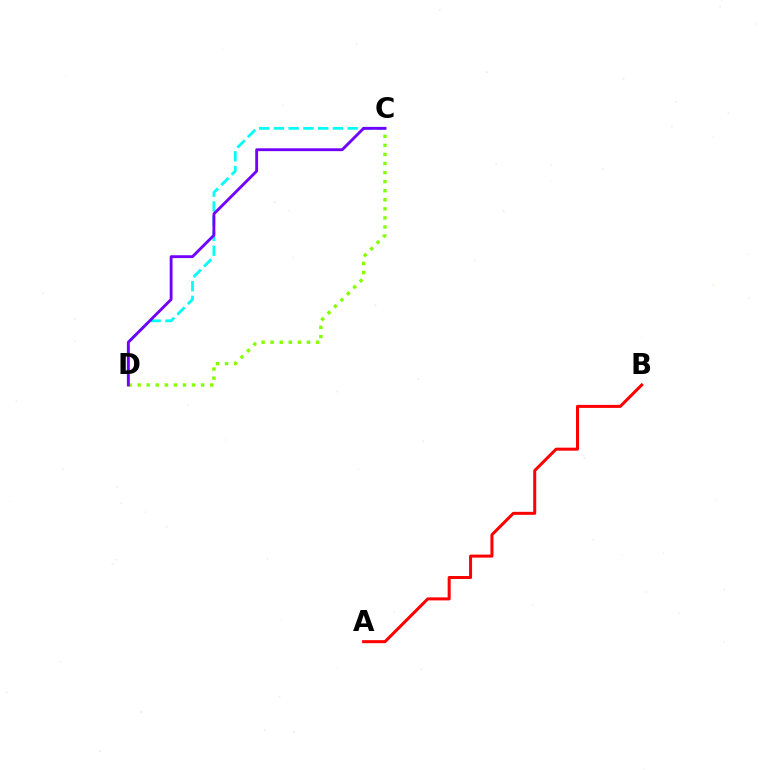{('A', 'B'): [{'color': '#ff0000', 'line_style': 'solid', 'thickness': 2.17}], ('C', 'D'): [{'color': '#00fff6', 'line_style': 'dashed', 'thickness': 2.0}, {'color': '#84ff00', 'line_style': 'dotted', 'thickness': 2.46}, {'color': '#7200ff', 'line_style': 'solid', 'thickness': 2.06}]}